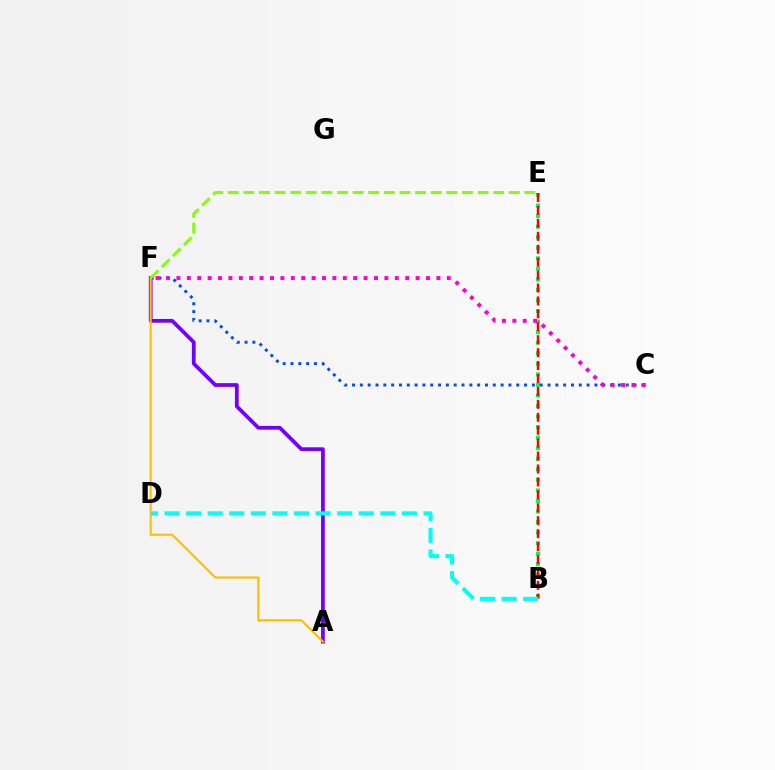{('B', 'E'): [{'color': '#00ff39', 'line_style': 'dotted', 'thickness': 2.87}, {'color': '#ff0000', 'line_style': 'dashed', 'thickness': 1.76}], ('C', 'F'): [{'color': '#004bff', 'line_style': 'dotted', 'thickness': 2.12}, {'color': '#ff00cf', 'line_style': 'dotted', 'thickness': 2.83}], ('A', 'F'): [{'color': '#7200ff', 'line_style': 'solid', 'thickness': 2.7}, {'color': '#ffbd00', 'line_style': 'solid', 'thickness': 1.52}], ('E', 'F'): [{'color': '#84ff00', 'line_style': 'dashed', 'thickness': 2.12}], ('B', 'D'): [{'color': '#00fff6', 'line_style': 'dashed', 'thickness': 2.93}]}